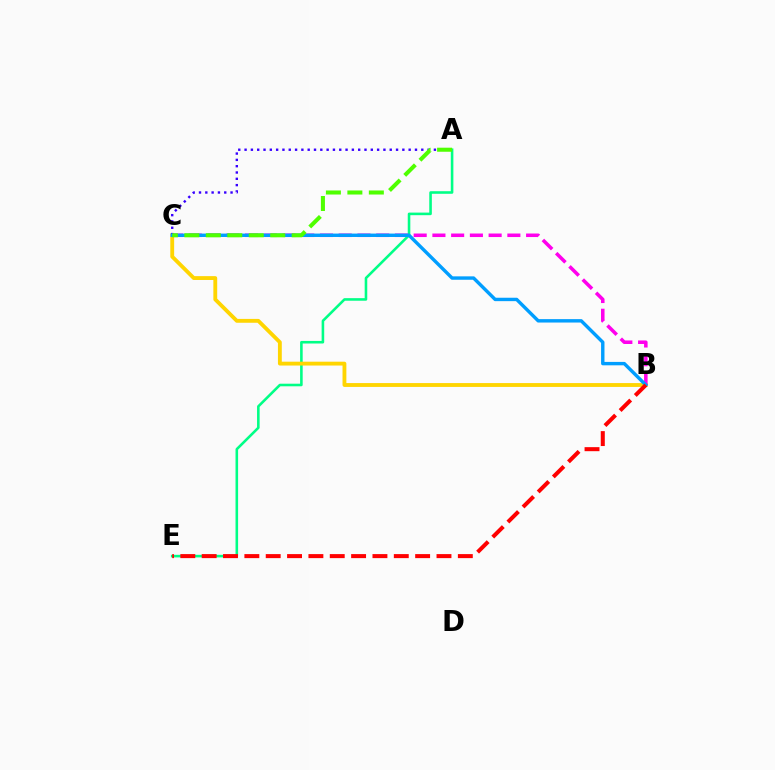{('A', 'E'): [{'color': '#00ff86', 'line_style': 'solid', 'thickness': 1.86}], ('B', 'C'): [{'color': '#ffd500', 'line_style': 'solid', 'thickness': 2.77}, {'color': '#ff00ed', 'line_style': 'dashed', 'thickness': 2.55}, {'color': '#009eff', 'line_style': 'solid', 'thickness': 2.45}], ('A', 'C'): [{'color': '#3700ff', 'line_style': 'dotted', 'thickness': 1.71}, {'color': '#4fff00', 'line_style': 'dashed', 'thickness': 2.92}], ('B', 'E'): [{'color': '#ff0000', 'line_style': 'dashed', 'thickness': 2.9}]}